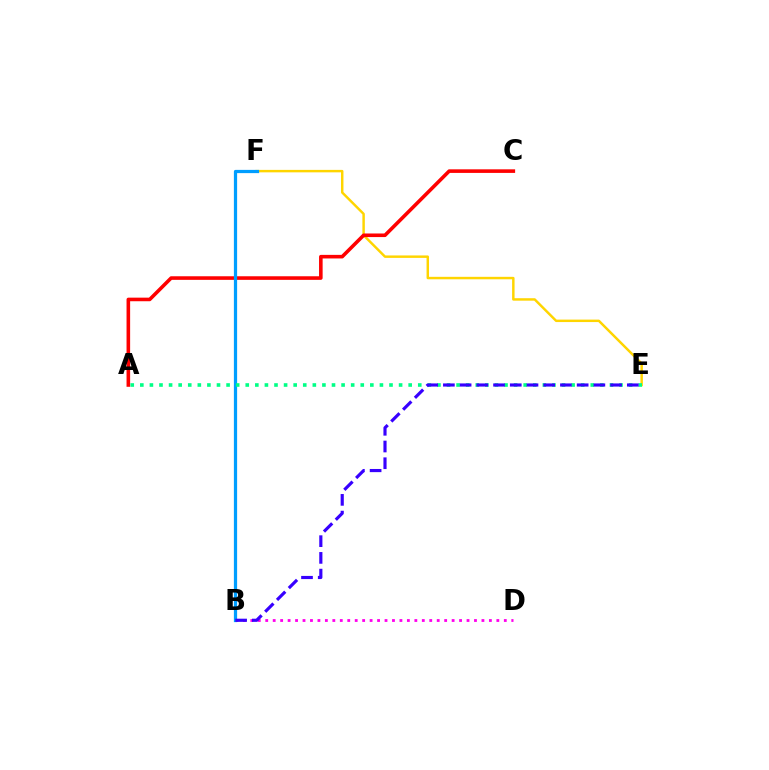{('E', 'F'): [{'color': '#ffd500', 'line_style': 'solid', 'thickness': 1.77}], ('B', 'D'): [{'color': '#ff00ed', 'line_style': 'dotted', 'thickness': 2.03}], ('A', 'C'): [{'color': '#ff0000', 'line_style': 'solid', 'thickness': 2.59}], ('B', 'F'): [{'color': '#4fff00', 'line_style': 'dotted', 'thickness': 2.08}, {'color': '#009eff', 'line_style': 'solid', 'thickness': 2.33}], ('A', 'E'): [{'color': '#00ff86', 'line_style': 'dotted', 'thickness': 2.6}], ('B', 'E'): [{'color': '#3700ff', 'line_style': 'dashed', 'thickness': 2.27}]}